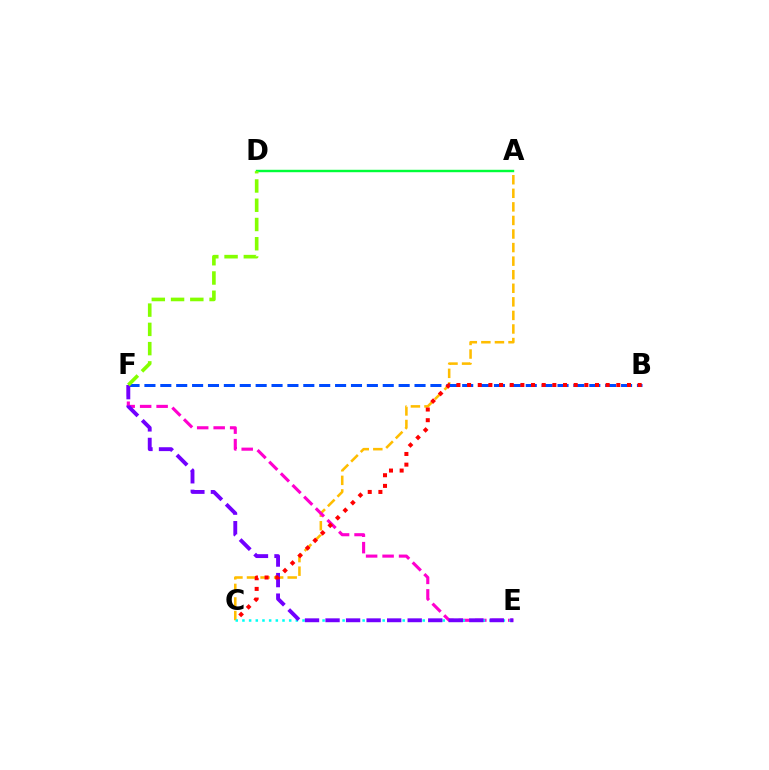{('A', 'C'): [{'color': '#ffbd00', 'line_style': 'dashed', 'thickness': 1.84}], ('B', 'F'): [{'color': '#004bff', 'line_style': 'dashed', 'thickness': 2.16}], ('E', 'F'): [{'color': '#ff00cf', 'line_style': 'dashed', 'thickness': 2.24}, {'color': '#7200ff', 'line_style': 'dashed', 'thickness': 2.79}], ('C', 'E'): [{'color': '#00fff6', 'line_style': 'dotted', 'thickness': 1.81}], ('A', 'D'): [{'color': '#00ff39', 'line_style': 'solid', 'thickness': 1.75}], ('B', 'C'): [{'color': '#ff0000', 'line_style': 'dotted', 'thickness': 2.9}], ('D', 'F'): [{'color': '#84ff00', 'line_style': 'dashed', 'thickness': 2.62}]}